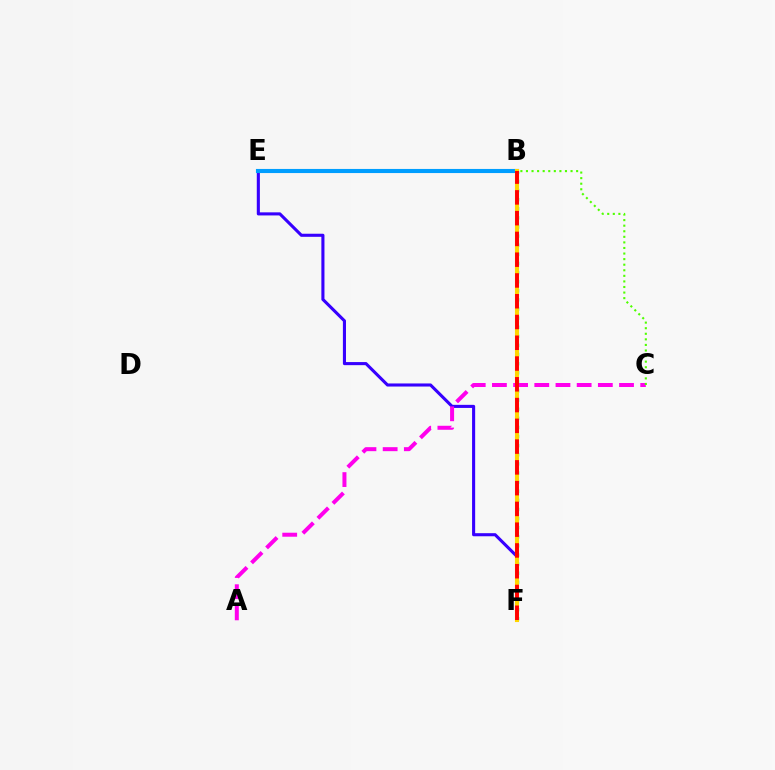{('E', 'F'): [{'color': '#3700ff', 'line_style': 'solid', 'thickness': 2.22}], ('B', 'F'): [{'color': '#00ff86', 'line_style': 'dotted', 'thickness': 2.48}, {'color': '#ffd500', 'line_style': 'solid', 'thickness': 2.95}, {'color': '#ff0000', 'line_style': 'dashed', 'thickness': 2.82}], ('B', 'E'): [{'color': '#009eff', 'line_style': 'solid', 'thickness': 2.96}], ('A', 'C'): [{'color': '#ff00ed', 'line_style': 'dashed', 'thickness': 2.88}], ('B', 'C'): [{'color': '#4fff00', 'line_style': 'dotted', 'thickness': 1.51}]}